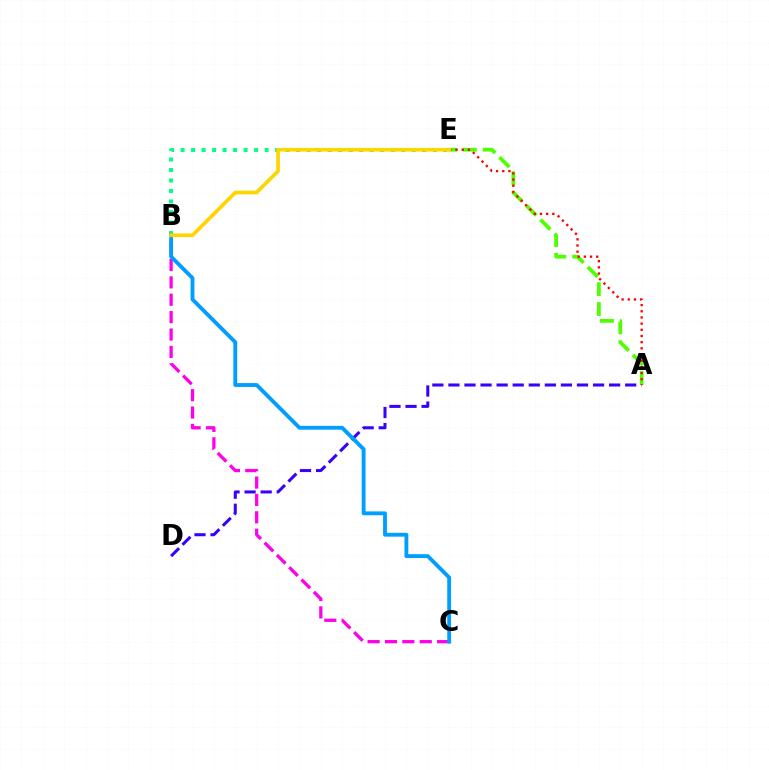{('B', 'C'): [{'color': '#ff00ed', 'line_style': 'dashed', 'thickness': 2.36}, {'color': '#009eff', 'line_style': 'solid', 'thickness': 2.77}], ('A', 'D'): [{'color': '#3700ff', 'line_style': 'dashed', 'thickness': 2.18}], ('A', 'E'): [{'color': '#4fff00', 'line_style': 'dashed', 'thickness': 2.7}, {'color': '#ff0000', 'line_style': 'dotted', 'thickness': 1.68}], ('B', 'E'): [{'color': '#00ff86', 'line_style': 'dotted', 'thickness': 2.85}, {'color': '#ffd500', 'line_style': 'solid', 'thickness': 2.66}]}